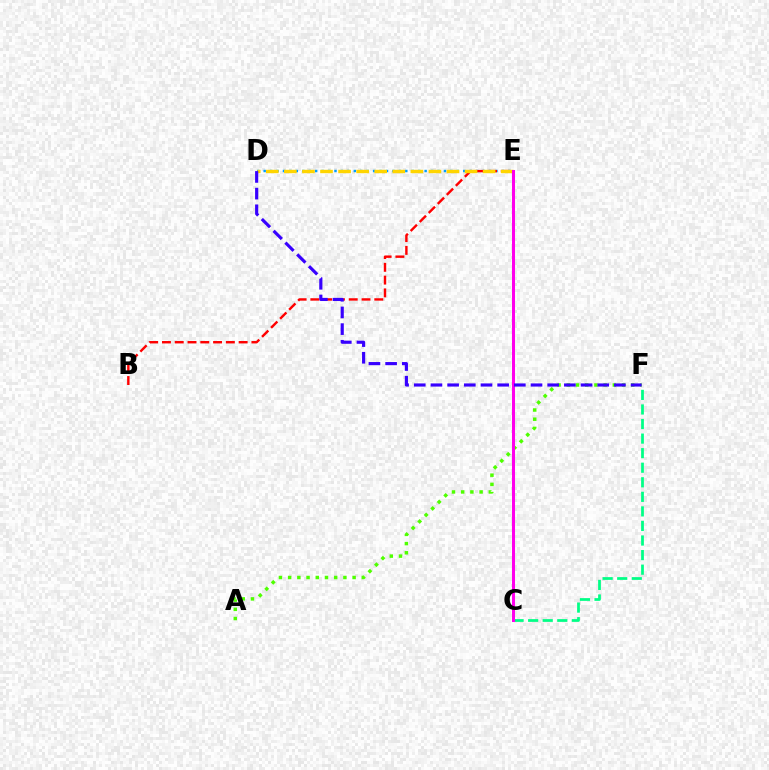{('D', 'E'): [{'color': '#009eff', 'line_style': 'dotted', 'thickness': 1.75}, {'color': '#ffd500', 'line_style': 'dashed', 'thickness': 2.45}], ('C', 'F'): [{'color': '#00ff86', 'line_style': 'dashed', 'thickness': 1.98}], ('B', 'E'): [{'color': '#ff0000', 'line_style': 'dashed', 'thickness': 1.74}], ('A', 'F'): [{'color': '#4fff00', 'line_style': 'dotted', 'thickness': 2.5}], ('C', 'E'): [{'color': '#ff00ed', 'line_style': 'solid', 'thickness': 2.18}], ('D', 'F'): [{'color': '#3700ff', 'line_style': 'dashed', 'thickness': 2.27}]}